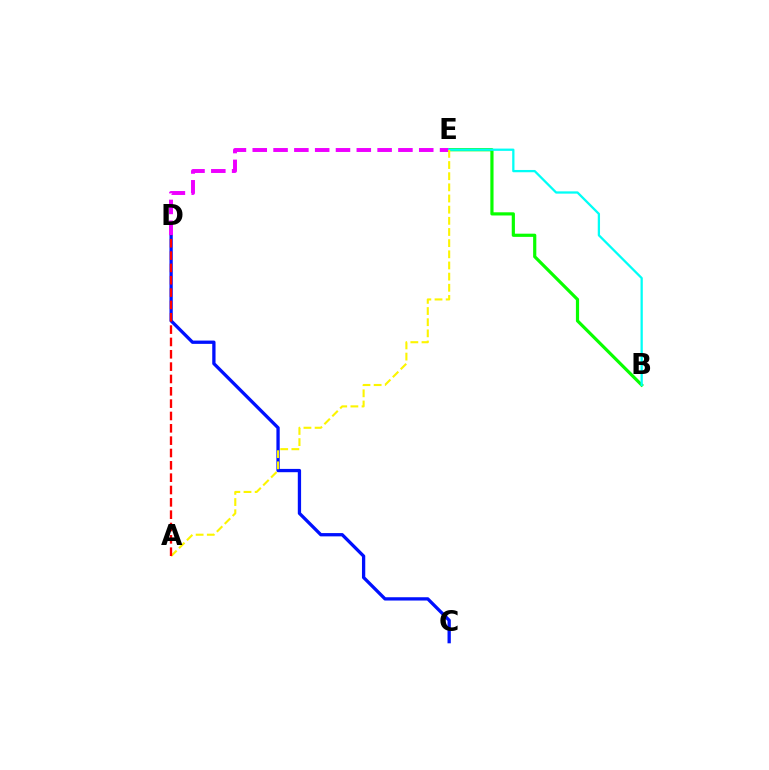{('B', 'E'): [{'color': '#08ff00', 'line_style': 'solid', 'thickness': 2.3}, {'color': '#00fff6', 'line_style': 'solid', 'thickness': 1.64}], ('C', 'D'): [{'color': '#0010ff', 'line_style': 'solid', 'thickness': 2.37}], ('D', 'E'): [{'color': '#ee00ff', 'line_style': 'dashed', 'thickness': 2.83}], ('A', 'E'): [{'color': '#fcf500', 'line_style': 'dashed', 'thickness': 1.52}], ('A', 'D'): [{'color': '#ff0000', 'line_style': 'dashed', 'thickness': 1.68}]}